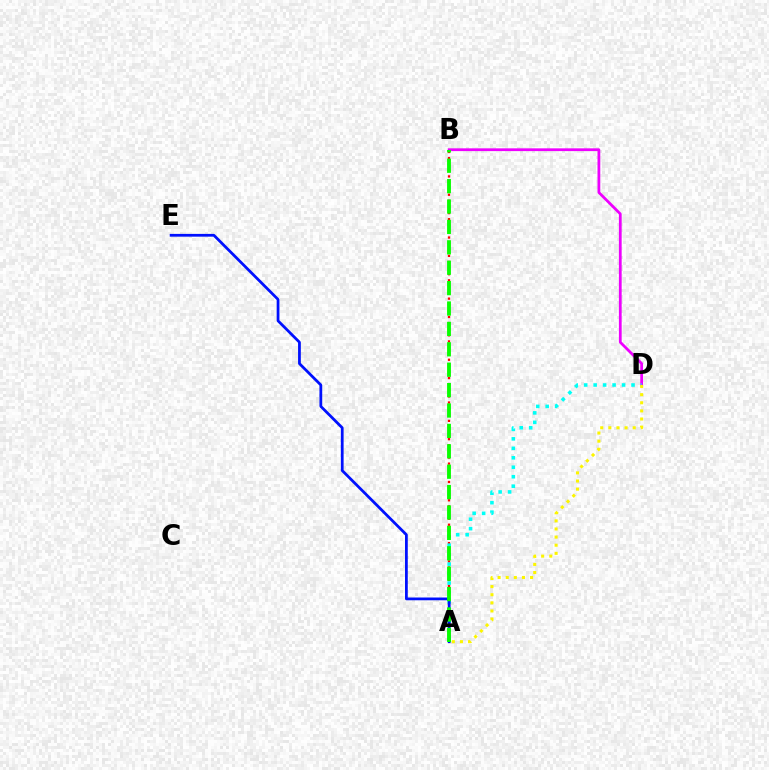{('A', 'B'): [{'color': '#ff0000', 'line_style': 'dotted', 'thickness': 1.66}, {'color': '#08ff00', 'line_style': 'dashed', 'thickness': 2.77}], ('B', 'D'): [{'color': '#ee00ff', 'line_style': 'solid', 'thickness': 1.99}], ('A', 'D'): [{'color': '#00fff6', 'line_style': 'dotted', 'thickness': 2.57}, {'color': '#fcf500', 'line_style': 'dotted', 'thickness': 2.21}], ('A', 'E'): [{'color': '#0010ff', 'line_style': 'solid', 'thickness': 1.99}]}